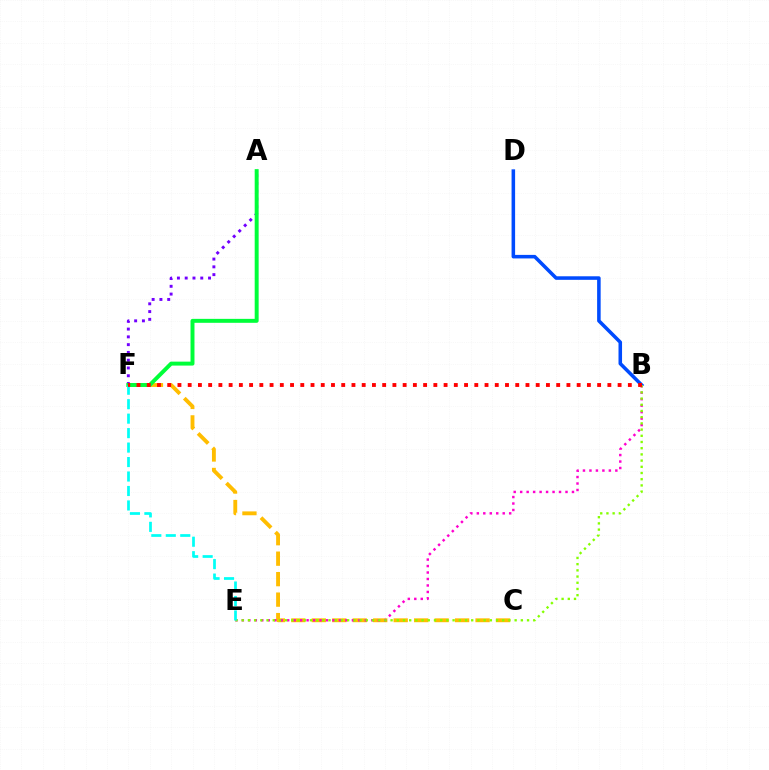{('B', 'D'): [{'color': '#004bff', 'line_style': 'solid', 'thickness': 2.55}], ('C', 'F'): [{'color': '#ffbd00', 'line_style': 'dashed', 'thickness': 2.78}], ('A', 'F'): [{'color': '#7200ff', 'line_style': 'dotted', 'thickness': 2.11}, {'color': '#00ff39', 'line_style': 'solid', 'thickness': 2.85}], ('B', 'E'): [{'color': '#ff00cf', 'line_style': 'dotted', 'thickness': 1.76}, {'color': '#84ff00', 'line_style': 'dotted', 'thickness': 1.69}], ('E', 'F'): [{'color': '#00fff6', 'line_style': 'dashed', 'thickness': 1.97}], ('B', 'F'): [{'color': '#ff0000', 'line_style': 'dotted', 'thickness': 2.78}]}